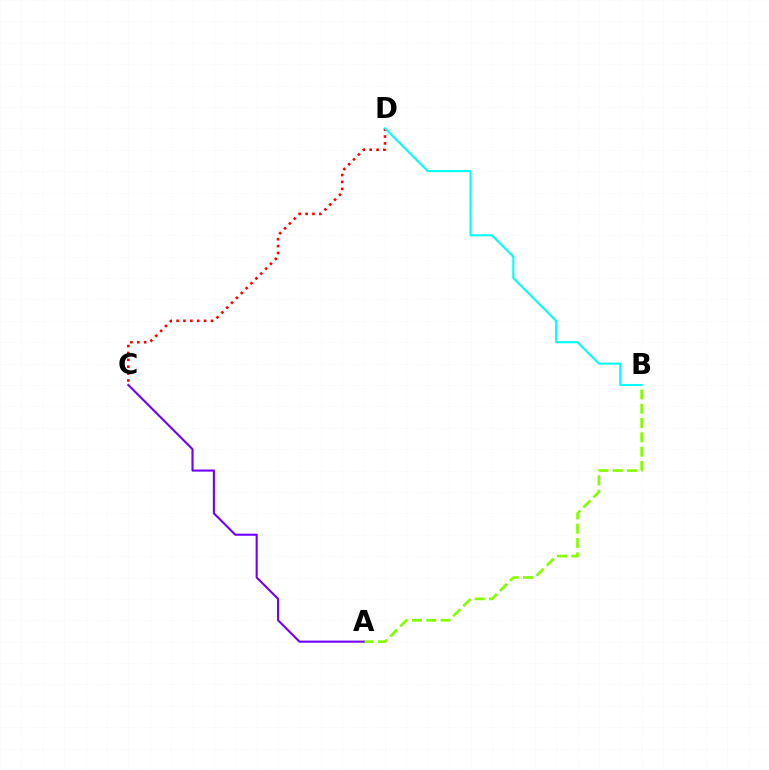{('A', 'B'): [{'color': '#84ff00', 'line_style': 'dashed', 'thickness': 1.94}], ('A', 'C'): [{'color': '#7200ff', 'line_style': 'solid', 'thickness': 1.51}], ('C', 'D'): [{'color': '#ff0000', 'line_style': 'dotted', 'thickness': 1.87}], ('B', 'D'): [{'color': '#00fff6', 'line_style': 'solid', 'thickness': 1.52}]}